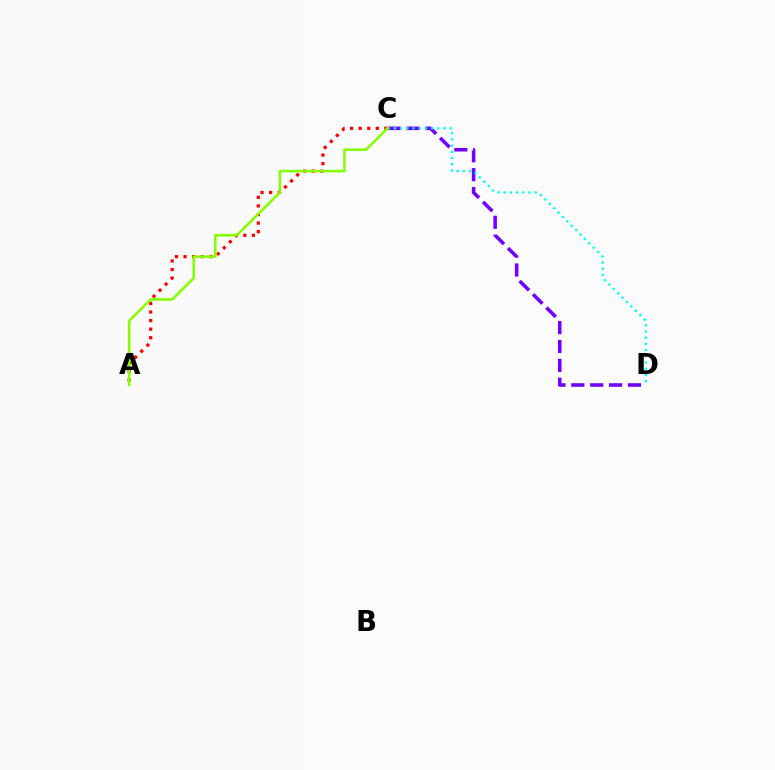{('A', 'C'): [{'color': '#ff0000', 'line_style': 'dotted', 'thickness': 2.33}, {'color': '#84ff00', 'line_style': 'solid', 'thickness': 1.84}], ('C', 'D'): [{'color': '#7200ff', 'line_style': 'dashed', 'thickness': 2.56}, {'color': '#00fff6', 'line_style': 'dotted', 'thickness': 1.69}]}